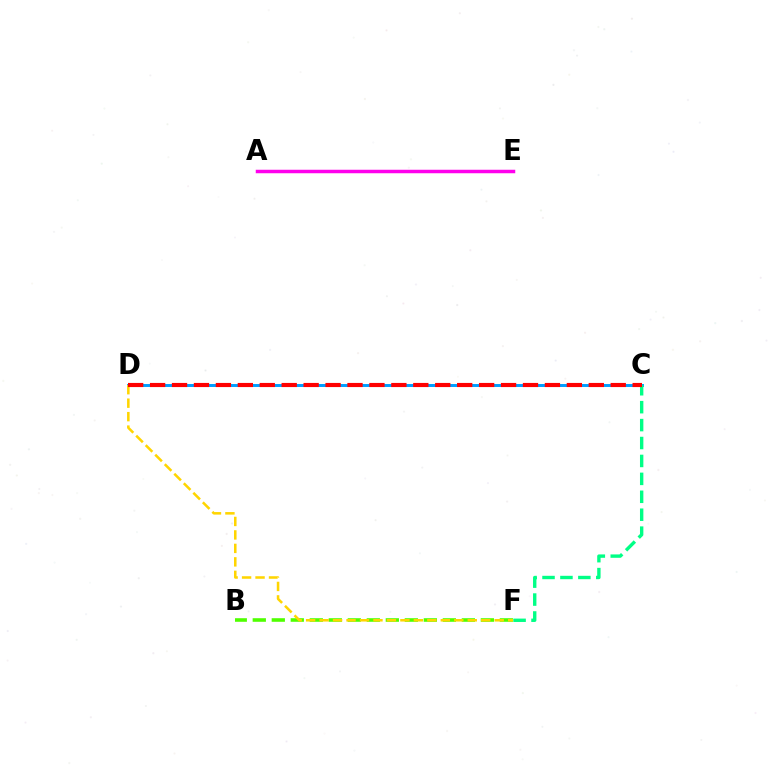{('C', 'D'): [{'color': '#009eff', 'line_style': 'solid', 'thickness': 2.12}, {'color': '#ff0000', 'line_style': 'dashed', 'thickness': 2.98}], ('B', 'F'): [{'color': '#4fff00', 'line_style': 'dashed', 'thickness': 2.58}], ('D', 'F'): [{'color': '#ffd500', 'line_style': 'dashed', 'thickness': 1.83}], ('A', 'E'): [{'color': '#3700ff', 'line_style': 'solid', 'thickness': 1.94}, {'color': '#ff00ed', 'line_style': 'solid', 'thickness': 2.51}], ('C', 'F'): [{'color': '#00ff86', 'line_style': 'dashed', 'thickness': 2.44}]}